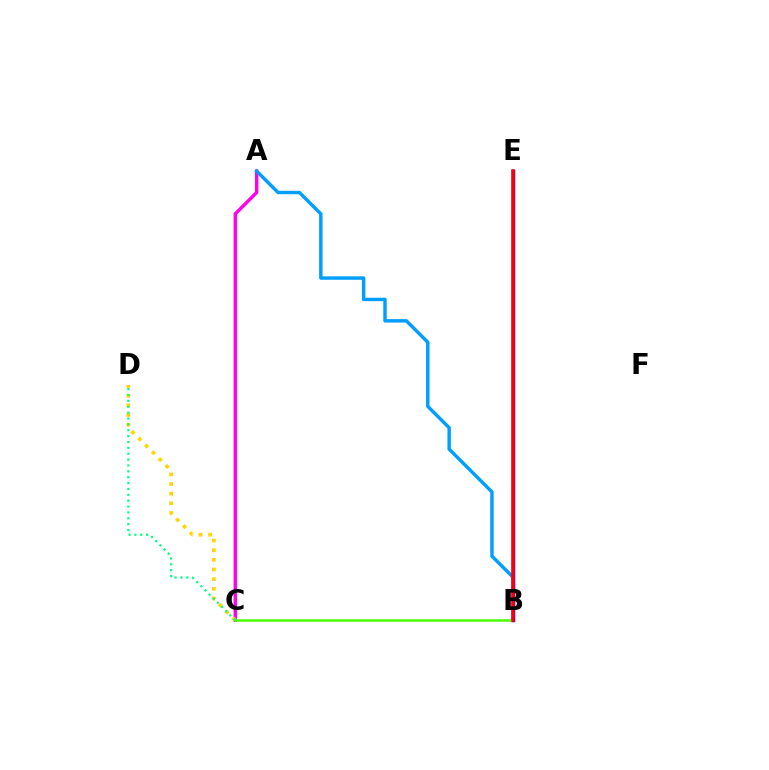{('A', 'C'): [{'color': '#ff00ed', 'line_style': 'solid', 'thickness': 2.45}], ('C', 'D'): [{'color': '#ffd500', 'line_style': 'dotted', 'thickness': 2.62}, {'color': '#00ff86', 'line_style': 'dotted', 'thickness': 1.59}], ('A', 'B'): [{'color': '#009eff', 'line_style': 'solid', 'thickness': 2.47}], ('B', 'C'): [{'color': '#4fff00', 'line_style': 'solid', 'thickness': 1.81}], ('B', 'E'): [{'color': '#3700ff', 'line_style': 'solid', 'thickness': 2.52}, {'color': '#ff0000', 'line_style': 'solid', 'thickness': 2.52}]}